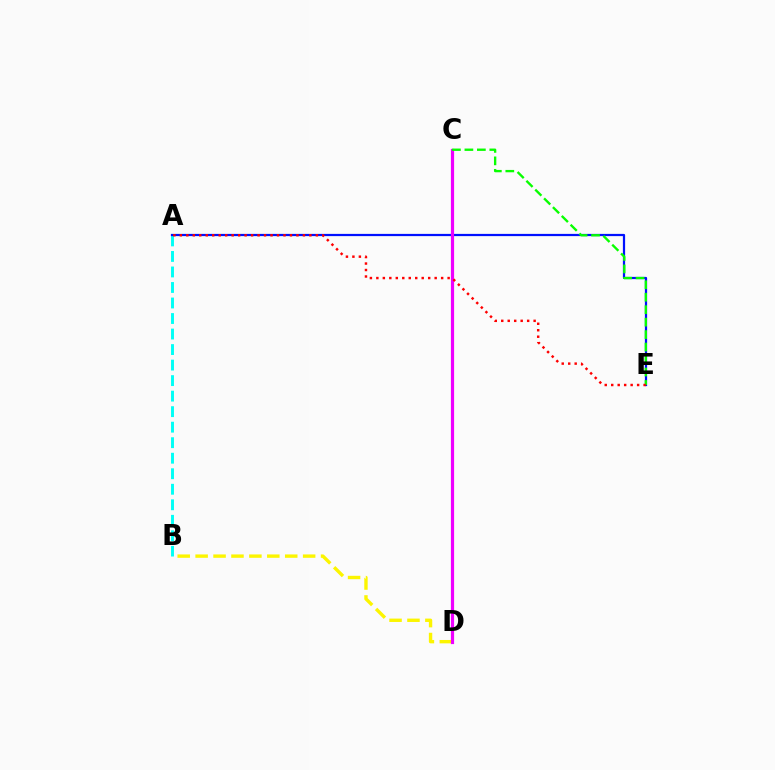{('A', 'B'): [{'color': '#00fff6', 'line_style': 'dashed', 'thickness': 2.11}], ('B', 'D'): [{'color': '#fcf500', 'line_style': 'dashed', 'thickness': 2.43}], ('A', 'E'): [{'color': '#0010ff', 'line_style': 'solid', 'thickness': 1.6}, {'color': '#ff0000', 'line_style': 'dotted', 'thickness': 1.76}], ('C', 'D'): [{'color': '#ee00ff', 'line_style': 'solid', 'thickness': 2.3}], ('C', 'E'): [{'color': '#08ff00', 'line_style': 'dashed', 'thickness': 1.69}]}